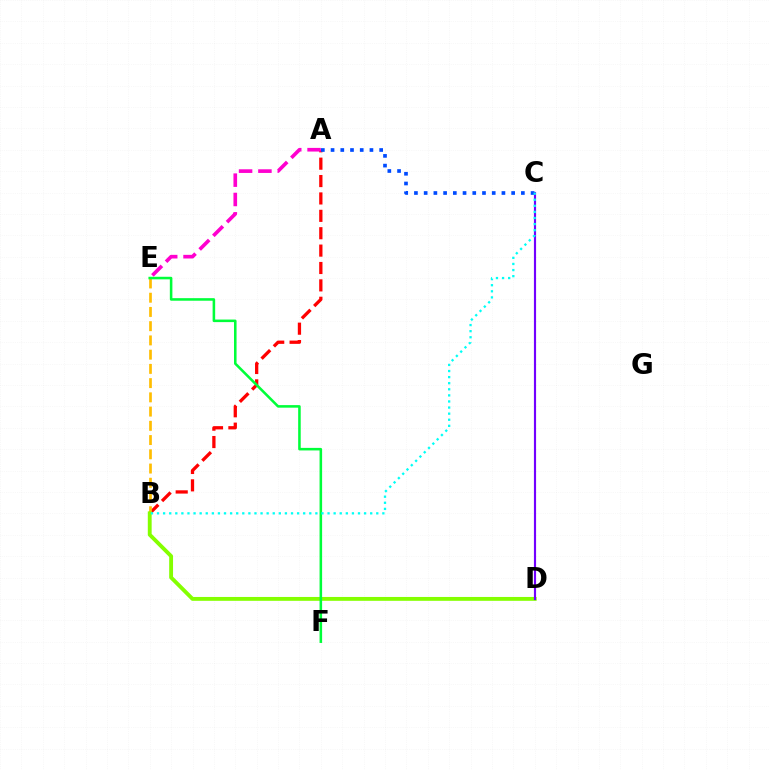{('A', 'B'): [{'color': '#ff0000', 'line_style': 'dashed', 'thickness': 2.36}], ('B', 'E'): [{'color': '#ffbd00', 'line_style': 'dashed', 'thickness': 1.93}], ('B', 'D'): [{'color': '#84ff00', 'line_style': 'solid', 'thickness': 2.78}], ('A', 'C'): [{'color': '#004bff', 'line_style': 'dotted', 'thickness': 2.64}], ('E', 'F'): [{'color': '#00ff39', 'line_style': 'solid', 'thickness': 1.84}], ('C', 'D'): [{'color': '#7200ff', 'line_style': 'solid', 'thickness': 1.55}], ('A', 'E'): [{'color': '#ff00cf', 'line_style': 'dashed', 'thickness': 2.63}], ('B', 'C'): [{'color': '#00fff6', 'line_style': 'dotted', 'thickness': 1.65}]}